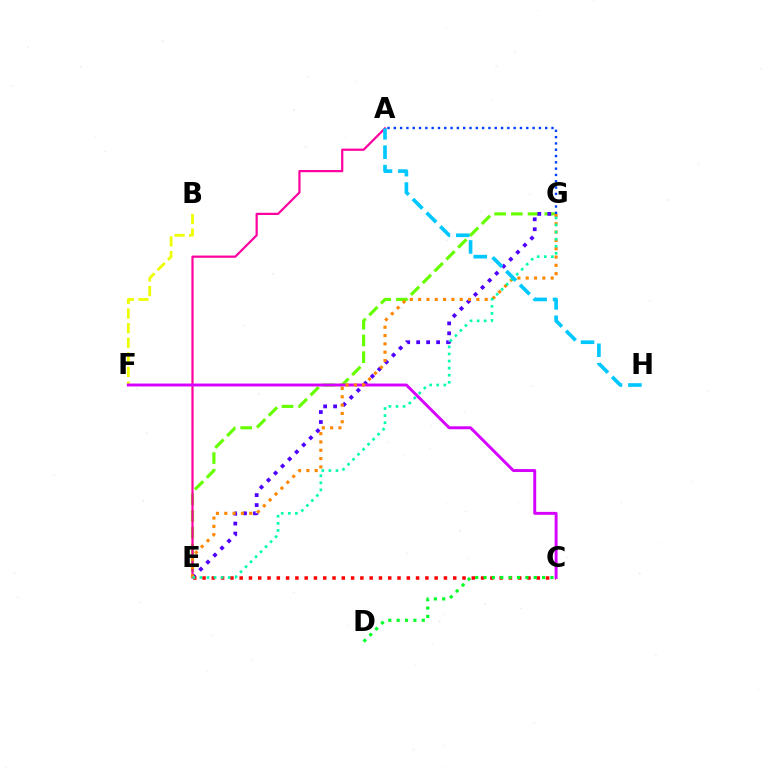{('E', 'G'): [{'color': '#66ff00', 'line_style': 'dashed', 'thickness': 2.27}, {'color': '#4f00ff', 'line_style': 'dotted', 'thickness': 2.71}, {'color': '#ff8800', 'line_style': 'dotted', 'thickness': 2.26}, {'color': '#00ffaf', 'line_style': 'dotted', 'thickness': 1.92}], ('B', 'F'): [{'color': '#eeff00', 'line_style': 'dashed', 'thickness': 1.99}], ('A', 'E'): [{'color': '#ff00a0', 'line_style': 'solid', 'thickness': 1.6}], ('C', 'E'): [{'color': '#ff0000', 'line_style': 'dotted', 'thickness': 2.52}], ('C', 'F'): [{'color': '#d600ff', 'line_style': 'solid', 'thickness': 2.11}], ('A', 'G'): [{'color': '#003fff', 'line_style': 'dotted', 'thickness': 1.71}], ('C', 'D'): [{'color': '#00ff27', 'line_style': 'dotted', 'thickness': 2.27}], ('A', 'H'): [{'color': '#00c7ff', 'line_style': 'dashed', 'thickness': 2.64}]}